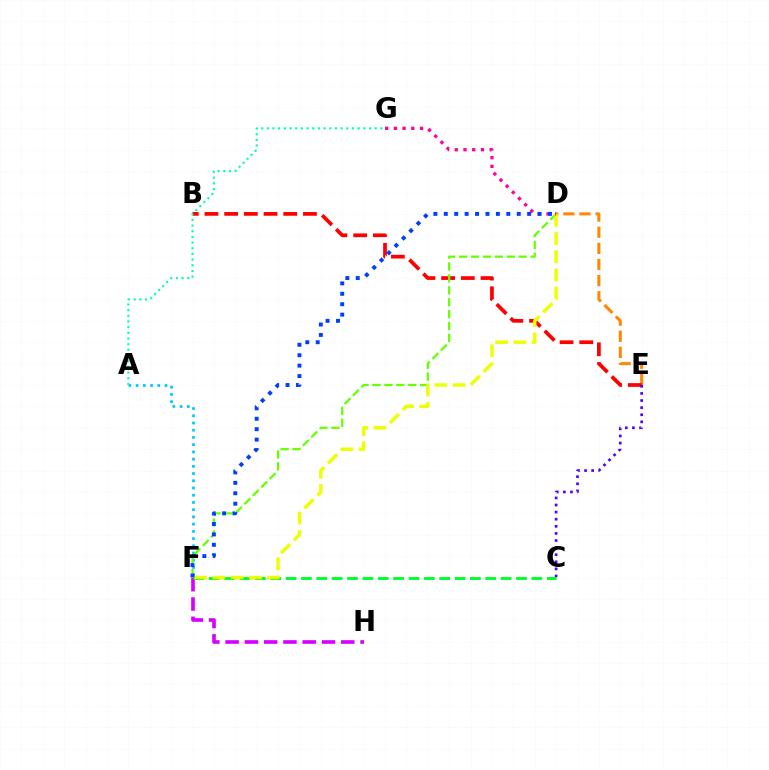{('A', 'F'): [{'color': '#00c7ff', 'line_style': 'dotted', 'thickness': 1.96}], ('D', 'E'): [{'color': '#ff8800', 'line_style': 'dashed', 'thickness': 2.19}], ('B', 'E'): [{'color': '#ff0000', 'line_style': 'dashed', 'thickness': 2.68}], ('D', 'F'): [{'color': '#66ff00', 'line_style': 'dashed', 'thickness': 1.62}, {'color': '#eeff00', 'line_style': 'dashed', 'thickness': 2.47}, {'color': '#003fff', 'line_style': 'dotted', 'thickness': 2.83}], ('A', 'G'): [{'color': '#00ffaf', 'line_style': 'dotted', 'thickness': 1.54}], ('C', 'E'): [{'color': '#4f00ff', 'line_style': 'dotted', 'thickness': 1.93}], ('F', 'H'): [{'color': '#d600ff', 'line_style': 'dashed', 'thickness': 2.62}], ('C', 'F'): [{'color': '#00ff27', 'line_style': 'dashed', 'thickness': 2.09}], ('D', 'G'): [{'color': '#ff00a0', 'line_style': 'dotted', 'thickness': 2.37}]}